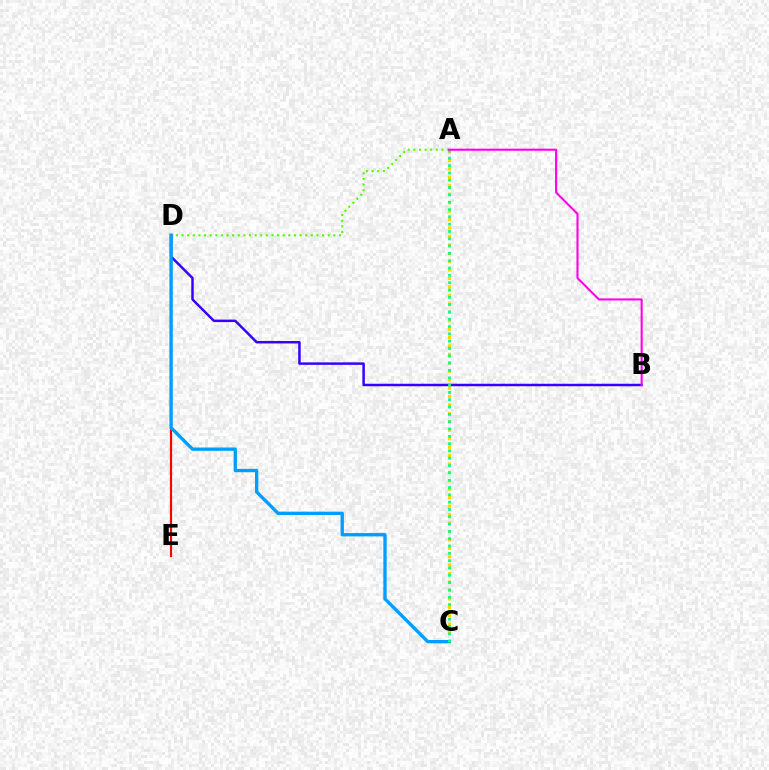{('A', 'D'): [{'color': '#4fff00', 'line_style': 'dotted', 'thickness': 1.53}], ('B', 'D'): [{'color': '#3700ff', 'line_style': 'solid', 'thickness': 1.79}], ('A', 'C'): [{'color': '#ffd500', 'line_style': 'dotted', 'thickness': 2.29}, {'color': '#00ff86', 'line_style': 'dotted', 'thickness': 1.99}], ('D', 'E'): [{'color': '#ff0000', 'line_style': 'solid', 'thickness': 1.56}], ('C', 'D'): [{'color': '#009eff', 'line_style': 'solid', 'thickness': 2.4}], ('A', 'B'): [{'color': '#ff00ed', 'line_style': 'solid', 'thickness': 1.51}]}